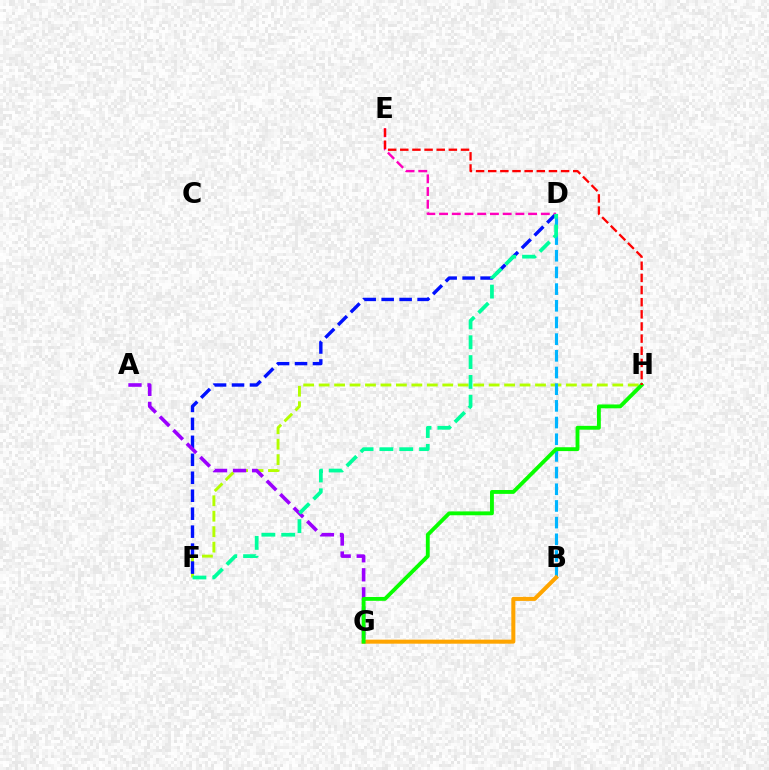{('F', 'H'): [{'color': '#b3ff00', 'line_style': 'dashed', 'thickness': 2.1}], ('D', 'F'): [{'color': '#0010ff', 'line_style': 'dashed', 'thickness': 2.44}, {'color': '#00ff9d', 'line_style': 'dashed', 'thickness': 2.69}], ('A', 'G'): [{'color': '#9b00ff', 'line_style': 'dashed', 'thickness': 2.59}], ('B', 'D'): [{'color': '#00b5ff', 'line_style': 'dashed', 'thickness': 2.27}], ('B', 'G'): [{'color': '#ffa500', 'line_style': 'solid', 'thickness': 2.91}], ('G', 'H'): [{'color': '#08ff00', 'line_style': 'solid', 'thickness': 2.78}], ('D', 'E'): [{'color': '#ff00bd', 'line_style': 'dashed', 'thickness': 1.73}], ('E', 'H'): [{'color': '#ff0000', 'line_style': 'dashed', 'thickness': 1.65}]}